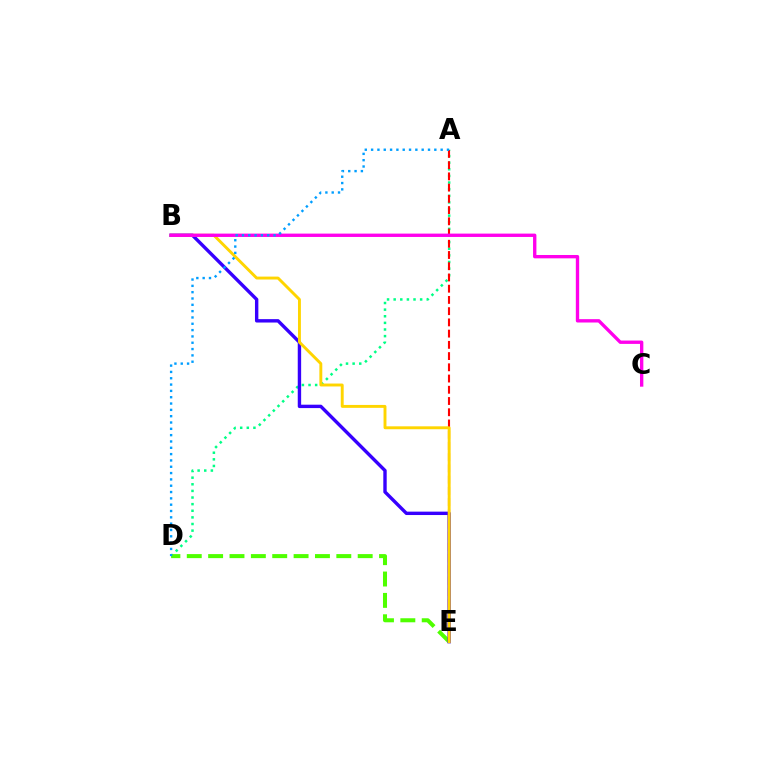{('A', 'D'): [{'color': '#00ff86', 'line_style': 'dotted', 'thickness': 1.8}, {'color': '#009eff', 'line_style': 'dotted', 'thickness': 1.72}], ('D', 'E'): [{'color': '#4fff00', 'line_style': 'dashed', 'thickness': 2.9}], ('B', 'E'): [{'color': '#3700ff', 'line_style': 'solid', 'thickness': 2.44}, {'color': '#ffd500', 'line_style': 'solid', 'thickness': 2.1}], ('A', 'E'): [{'color': '#ff0000', 'line_style': 'dashed', 'thickness': 1.53}], ('B', 'C'): [{'color': '#ff00ed', 'line_style': 'solid', 'thickness': 2.41}]}